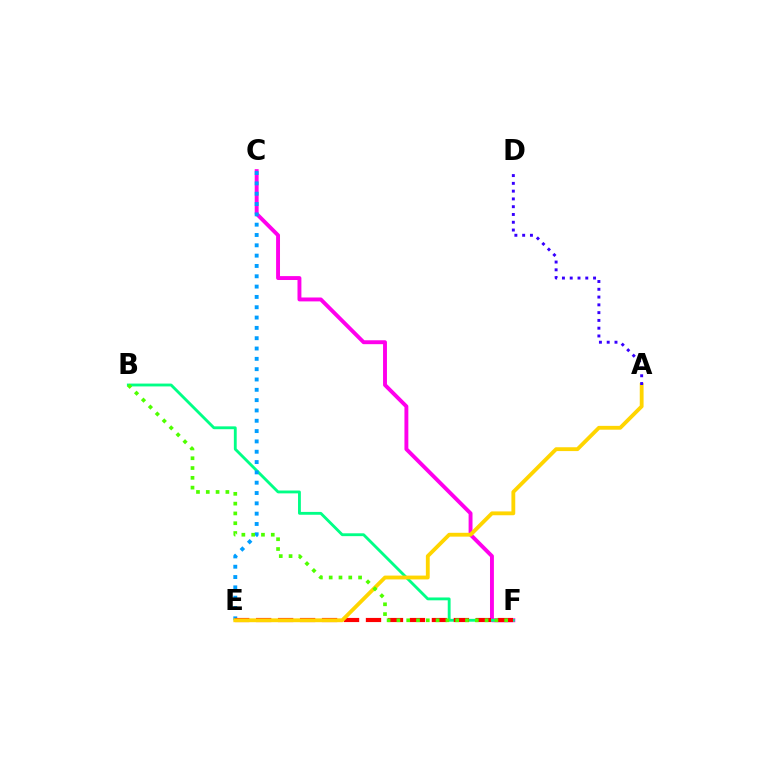{('C', 'F'): [{'color': '#ff00ed', 'line_style': 'solid', 'thickness': 2.81}], ('B', 'F'): [{'color': '#00ff86', 'line_style': 'solid', 'thickness': 2.05}, {'color': '#4fff00', 'line_style': 'dotted', 'thickness': 2.66}], ('C', 'E'): [{'color': '#009eff', 'line_style': 'dotted', 'thickness': 2.8}], ('E', 'F'): [{'color': '#ff0000', 'line_style': 'dashed', 'thickness': 2.98}], ('A', 'E'): [{'color': '#ffd500', 'line_style': 'solid', 'thickness': 2.76}], ('A', 'D'): [{'color': '#3700ff', 'line_style': 'dotted', 'thickness': 2.11}]}